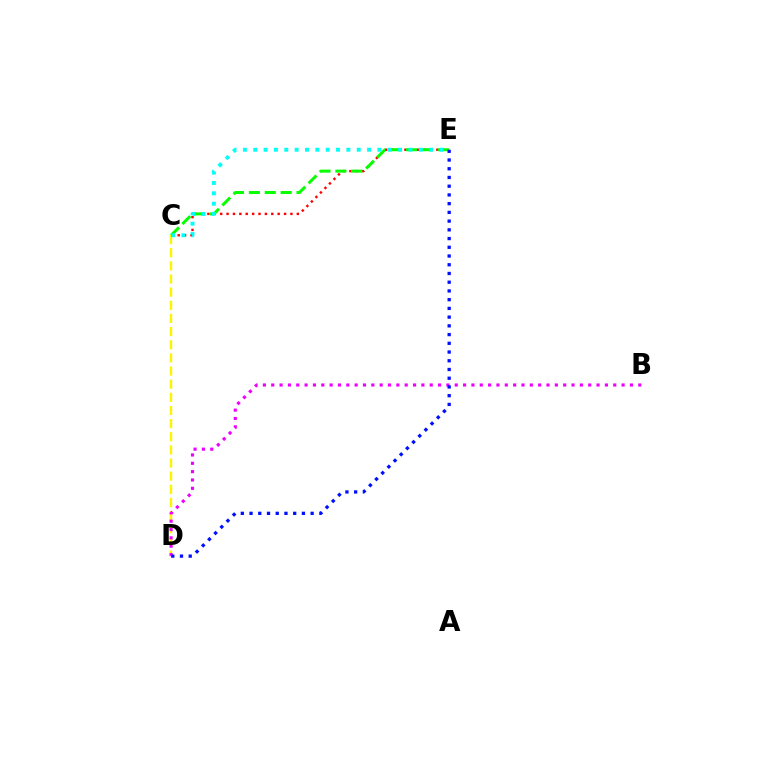{('C', 'D'): [{'color': '#fcf500', 'line_style': 'dashed', 'thickness': 1.79}], ('C', 'E'): [{'color': '#ff0000', 'line_style': 'dotted', 'thickness': 1.74}, {'color': '#08ff00', 'line_style': 'dashed', 'thickness': 2.16}, {'color': '#00fff6', 'line_style': 'dotted', 'thickness': 2.81}], ('B', 'D'): [{'color': '#ee00ff', 'line_style': 'dotted', 'thickness': 2.27}], ('D', 'E'): [{'color': '#0010ff', 'line_style': 'dotted', 'thickness': 2.37}]}